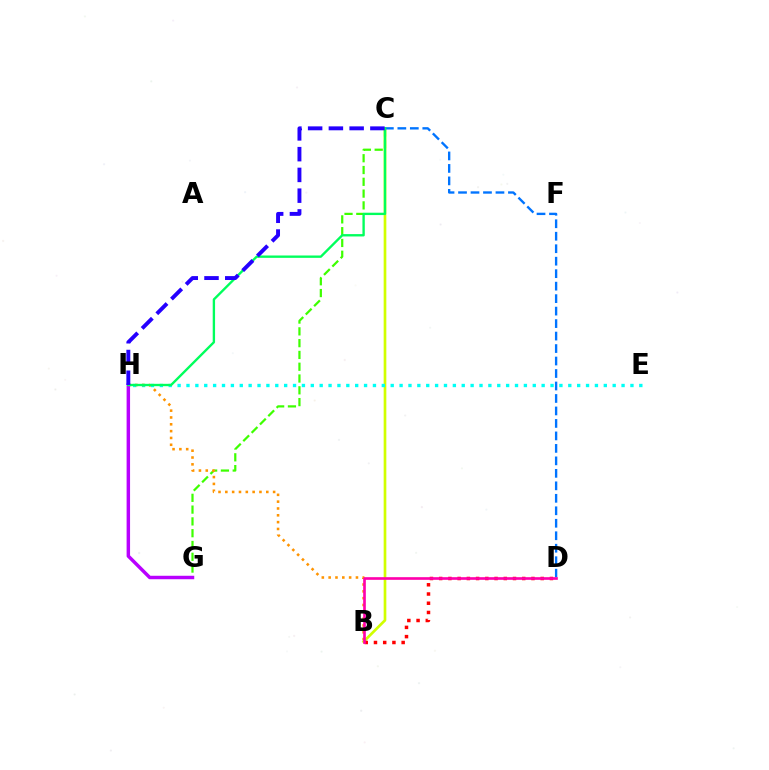{('C', 'G'): [{'color': '#3dff00', 'line_style': 'dashed', 'thickness': 1.6}], ('B', 'C'): [{'color': '#d1ff00', 'line_style': 'solid', 'thickness': 1.93}], ('E', 'H'): [{'color': '#00fff6', 'line_style': 'dotted', 'thickness': 2.41}], ('C', 'D'): [{'color': '#0074ff', 'line_style': 'dashed', 'thickness': 1.7}], ('B', 'H'): [{'color': '#ff9400', 'line_style': 'dotted', 'thickness': 1.85}], ('G', 'H'): [{'color': '#b900ff', 'line_style': 'solid', 'thickness': 2.49}], ('C', 'H'): [{'color': '#00ff5c', 'line_style': 'solid', 'thickness': 1.7}, {'color': '#2500ff', 'line_style': 'dashed', 'thickness': 2.82}], ('B', 'D'): [{'color': '#ff0000', 'line_style': 'dotted', 'thickness': 2.51}, {'color': '#ff00ac', 'line_style': 'solid', 'thickness': 1.91}]}